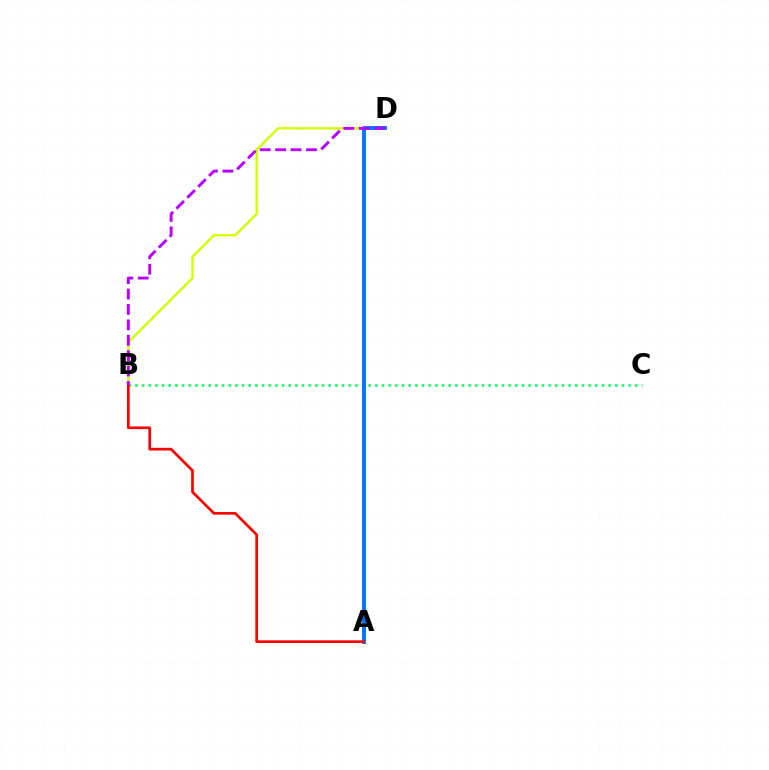{('B', 'D'): [{'color': '#d1ff00', 'line_style': 'solid', 'thickness': 1.71}, {'color': '#b900ff', 'line_style': 'dashed', 'thickness': 2.09}], ('B', 'C'): [{'color': '#00ff5c', 'line_style': 'dotted', 'thickness': 1.81}], ('A', 'D'): [{'color': '#0074ff', 'line_style': 'solid', 'thickness': 2.81}], ('A', 'B'): [{'color': '#ff0000', 'line_style': 'solid', 'thickness': 1.93}]}